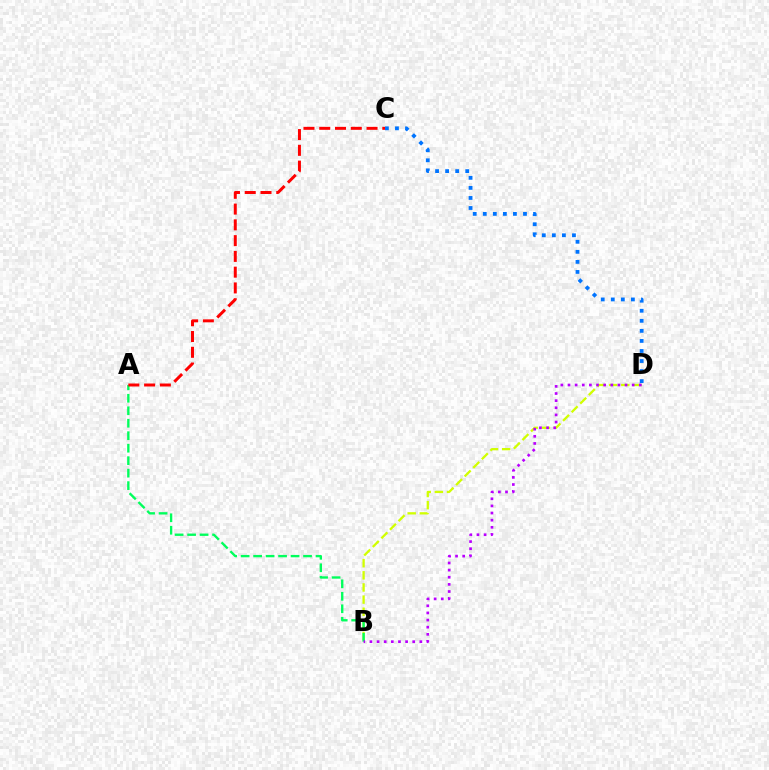{('B', 'D'): [{'color': '#d1ff00', 'line_style': 'dashed', 'thickness': 1.65}, {'color': '#b900ff', 'line_style': 'dotted', 'thickness': 1.94}], ('C', 'D'): [{'color': '#0074ff', 'line_style': 'dotted', 'thickness': 2.73}], ('A', 'B'): [{'color': '#00ff5c', 'line_style': 'dashed', 'thickness': 1.7}], ('A', 'C'): [{'color': '#ff0000', 'line_style': 'dashed', 'thickness': 2.14}]}